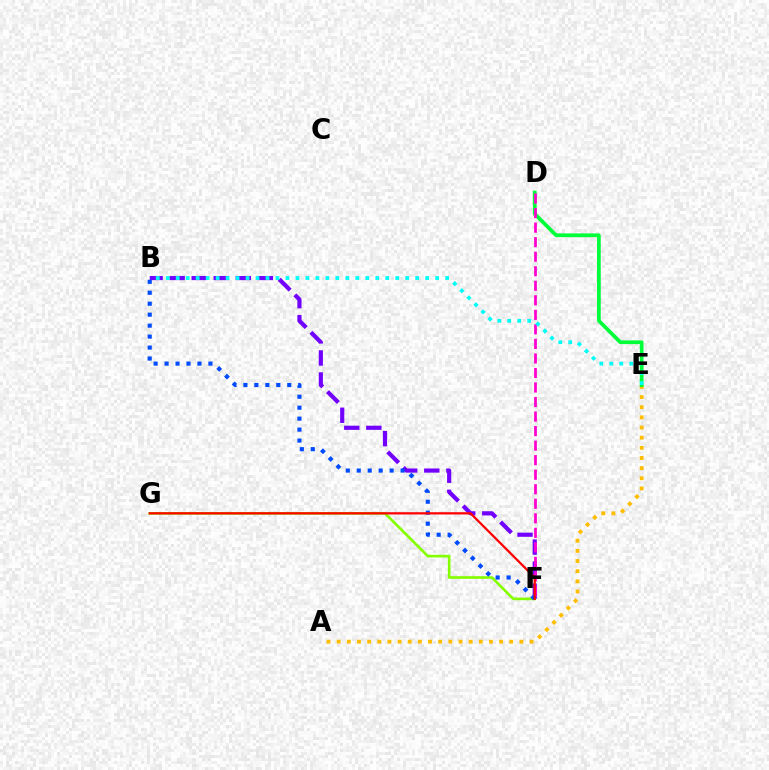{('B', 'F'): [{'color': '#7200ff', 'line_style': 'dashed', 'thickness': 3.0}, {'color': '#004bff', 'line_style': 'dotted', 'thickness': 2.98}], ('A', 'E'): [{'color': '#ffbd00', 'line_style': 'dotted', 'thickness': 2.76}], ('F', 'G'): [{'color': '#84ff00', 'line_style': 'solid', 'thickness': 1.91}, {'color': '#ff0000', 'line_style': 'solid', 'thickness': 1.62}], ('D', 'E'): [{'color': '#00ff39', 'line_style': 'solid', 'thickness': 2.68}], ('D', 'F'): [{'color': '#ff00cf', 'line_style': 'dashed', 'thickness': 1.97}], ('B', 'E'): [{'color': '#00fff6', 'line_style': 'dotted', 'thickness': 2.71}]}